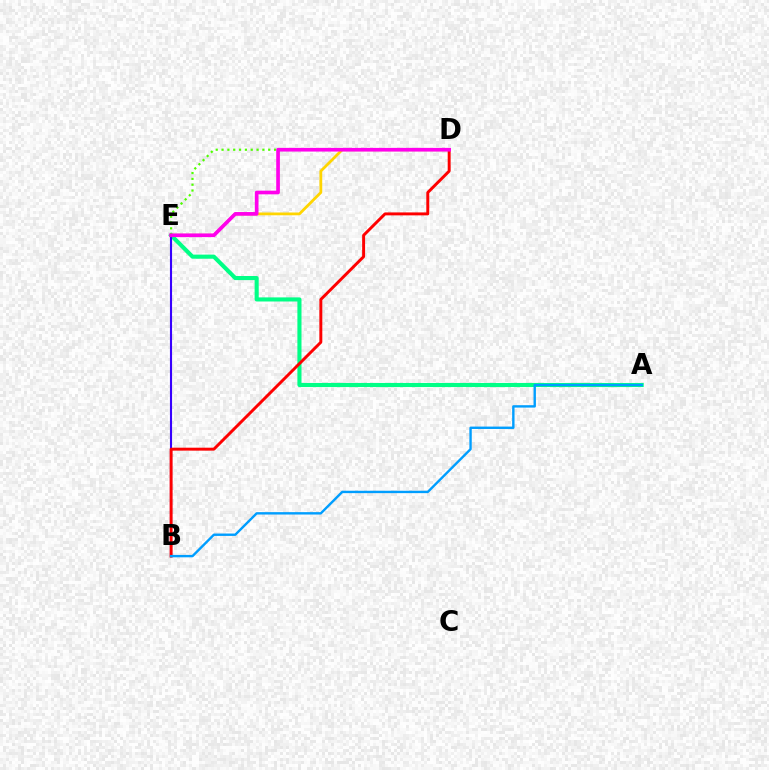{('A', 'E'): [{'color': '#00ff86', 'line_style': 'solid', 'thickness': 2.95}], ('B', 'E'): [{'color': '#3700ff', 'line_style': 'solid', 'thickness': 1.52}], ('D', 'E'): [{'color': '#ffd500', 'line_style': 'solid', 'thickness': 2.01}, {'color': '#4fff00', 'line_style': 'dotted', 'thickness': 1.59}, {'color': '#ff00ed', 'line_style': 'solid', 'thickness': 2.64}], ('B', 'D'): [{'color': '#ff0000', 'line_style': 'solid', 'thickness': 2.12}], ('A', 'B'): [{'color': '#009eff', 'line_style': 'solid', 'thickness': 1.72}]}